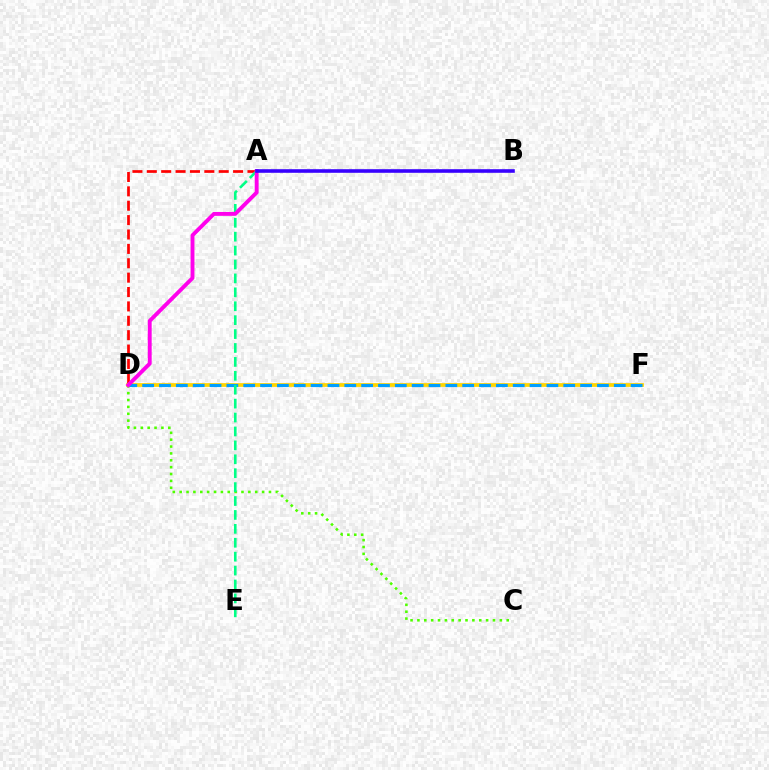{('D', 'F'): [{'color': '#ffd500', 'line_style': 'solid', 'thickness': 2.7}, {'color': '#009eff', 'line_style': 'dashed', 'thickness': 2.29}], ('A', 'D'): [{'color': '#ff0000', 'line_style': 'dashed', 'thickness': 1.95}, {'color': '#ff00ed', 'line_style': 'solid', 'thickness': 2.8}], ('C', 'D'): [{'color': '#4fff00', 'line_style': 'dotted', 'thickness': 1.87}], ('A', 'E'): [{'color': '#00ff86', 'line_style': 'dashed', 'thickness': 1.89}], ('A', 'B'): [{'color': '#3700ff', 'line_style': 'solid', 'thickness': 2.59}]}